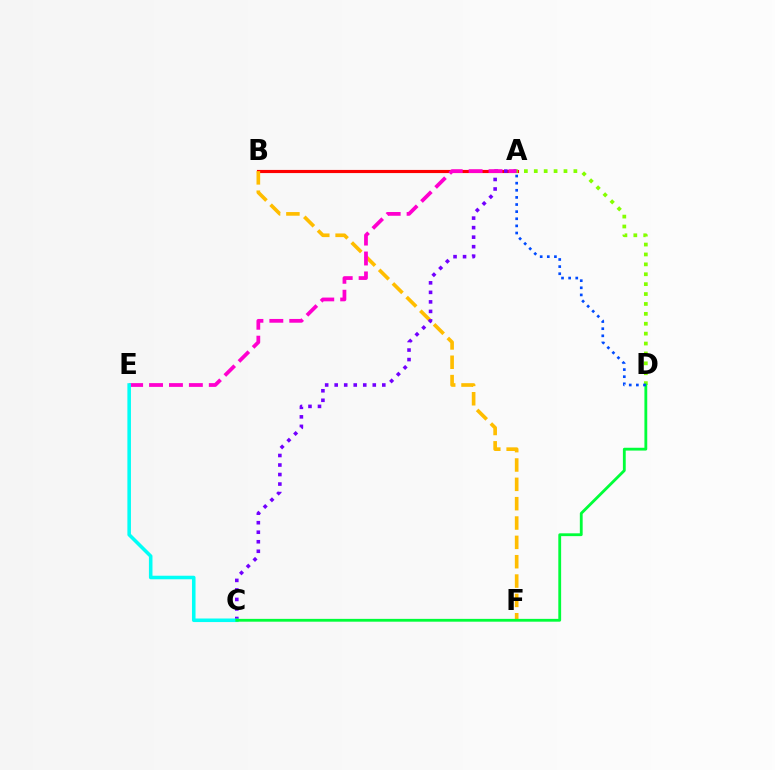{('A', 'B'): [{'color': '#ff0000', 'line_style': 'solid', 'thickness': 2.26}], ('B', 'F'): [{'color': '#ffbd00', 'line_style': 'dashed', 'thickness': 2.63}], ('A', 'C'): [{'color': '#7200ff', 'line_style': 'dotted', 'thickness': 2.59}], ('A', 'E'): [{'color': '#ff00cf', 'line_style': 'dashed', 'thickness': 2.71}], ('A', 'D'): [{'color': '#84ff00', 'line_style': 'dotted', 'thickness': 2.69}, {'color': '#004bff', 'line_style': 'dotted', 'thickness': 1.93}], ('C', 'E'): [{'color': '#00fff6', 'line_style': 'solid', 'thickness': 2.56}], ('C', 'D'): [{'color': '#00ff39', 'line_style': 'solid', 'thickness': 2.03}]}